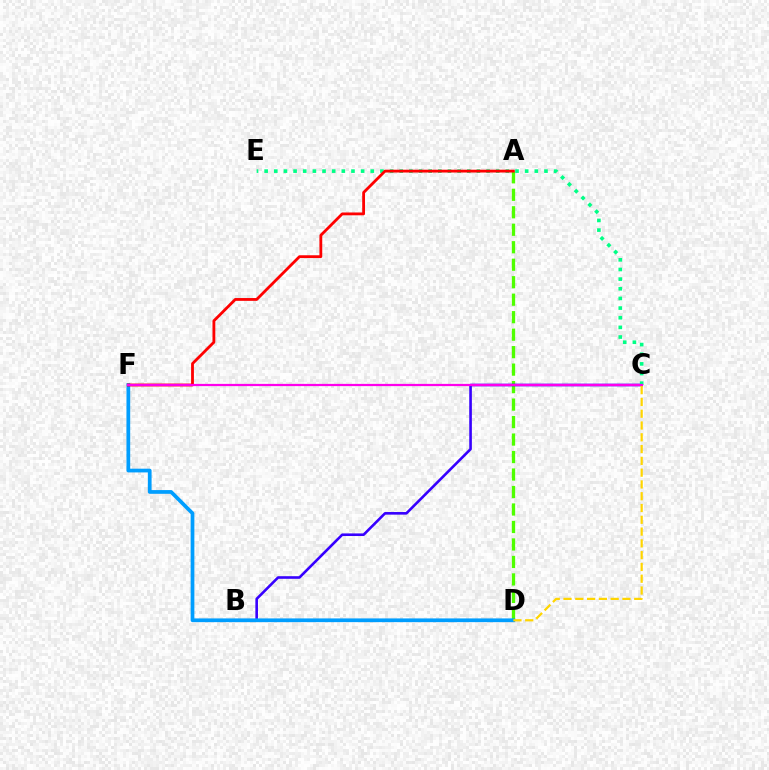{('A', 'D'): [{'color': '#4fff00', 'line_style': 'dashed', 'thickness': 2.38}], ('B', 'C'): [{'color': '#3700ff', 'line_style': 'solid', 'thickness': 1.88}], ('C', 'E'): [{'color': '#00ff86', 'line_style': 'dotted', 'thickness': 2.62}], ('D', 'F'): [{'color': '#009eff', 'line_style': 'solid', 'thickness': 2.68}], ('A', 'F'): [{'color': '#ff0000', 'line_style': 'solid', 'thickness': 2.03}], ('C', 'F'): [{'color': '#ff00ed', 'line_style': 'solid', 'thickness': 1.61}], ('C', 'D'): [{'color': '#ffd500', 'line_style': 'dashed', 'thickness': 1.6}]}